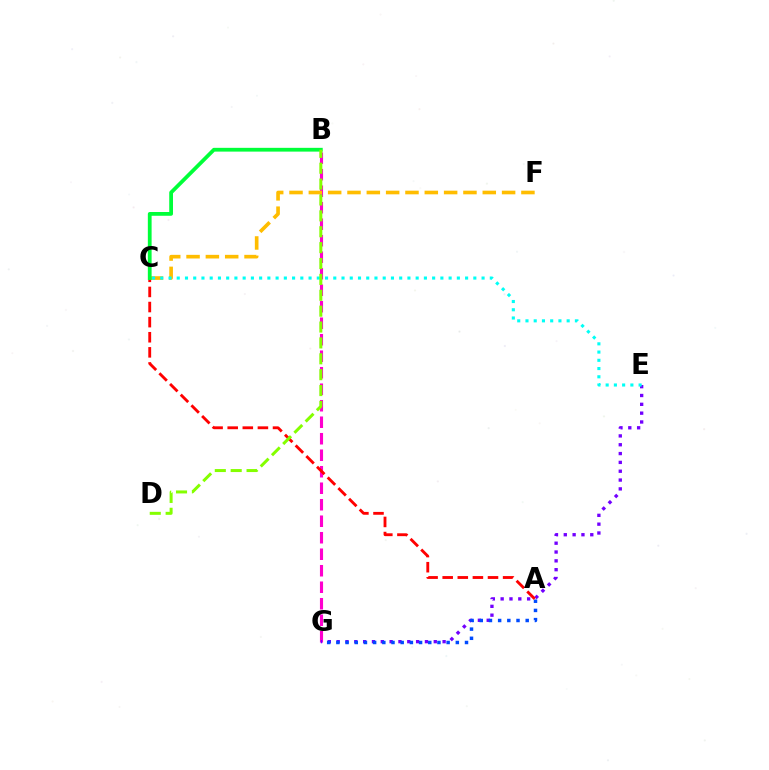{('B', 'G'): [{'color': '#ff00cf', 'line_style': 'dashed', 'thickness': 2.24}], ('E', 'G'): [{'color': '#7200ff', 'line_style': 'dotted', 'thickness': 2.4}], ('A', 'G'): [{'color': '#004bff', 'line_style': 'dotted', 'thickness': 2.5}], ('A', 'C'): [{'color': '#ff0000', 'line_style': 'dashed', 'thickness': 2.05}], ('C', 'F'): [{'color': '#ffbd00', 'line_style': 'dashed', 'thickness': 2.63}], ('C', 'E'): [{'color': '#00fff6', 'line_style': 'dotted', 'thickness': 2.24}], ('B', 'C'): [{'color': '#00ff39', 'line_style': 'solid', 'thickness': 2.72}], ('B', 'D'): [{'color': '#84ff00', 'line_style': 'dashed', 'thickness': 2.16}]}